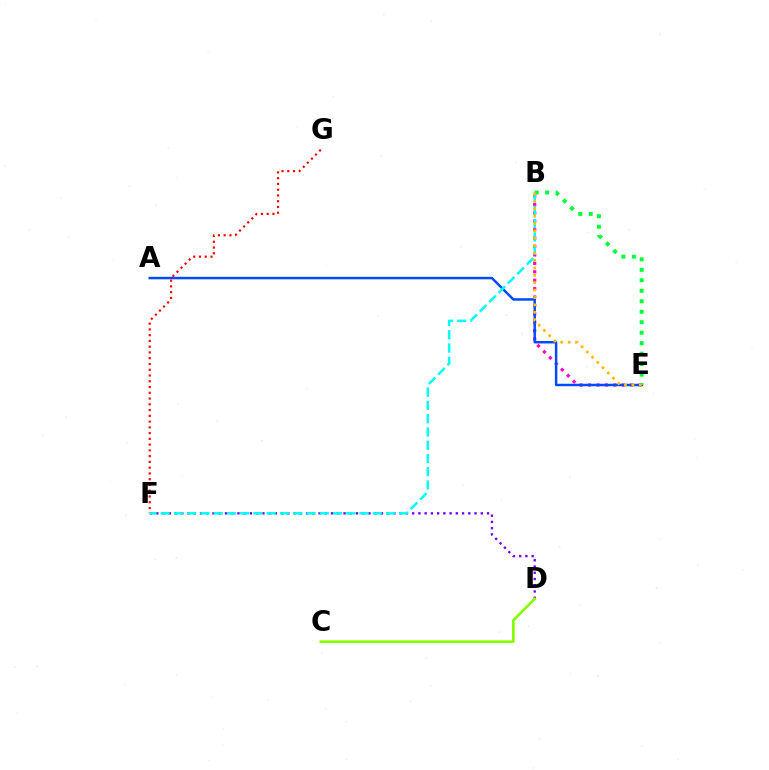{('B', 'E'): [{'color': '#ff00cf', 'line_style': 'dotted', 'thickness': 2.29}, {'color': '#00ff39', 'line_style': 'dotted', 'thickness': 2.85}, {'color': '#ffbd00', 'line_style': 'dotted', 'thickness': 2.01}], ('D', 'F'): [{'color': '#7200ff', 'line_style': 'dotted', 'thickness': 1.7}], ('A', 'E'): [{'color': '#004bff', 'line_style': 'solid', 'thickness': 1.79}], ('F', 'G'): [{'color': '#ff0000', 'line_style': 'dotted', 'thickness': 1.57}], ('B', 'F'): [{'color': '#00fff6', 'line_style': 'dashed', 'thickness': 1.8}], ('C', 'D'): [{'color': '#84ff00', 'line_style': 'solid', 'thickness': 1.9}]}